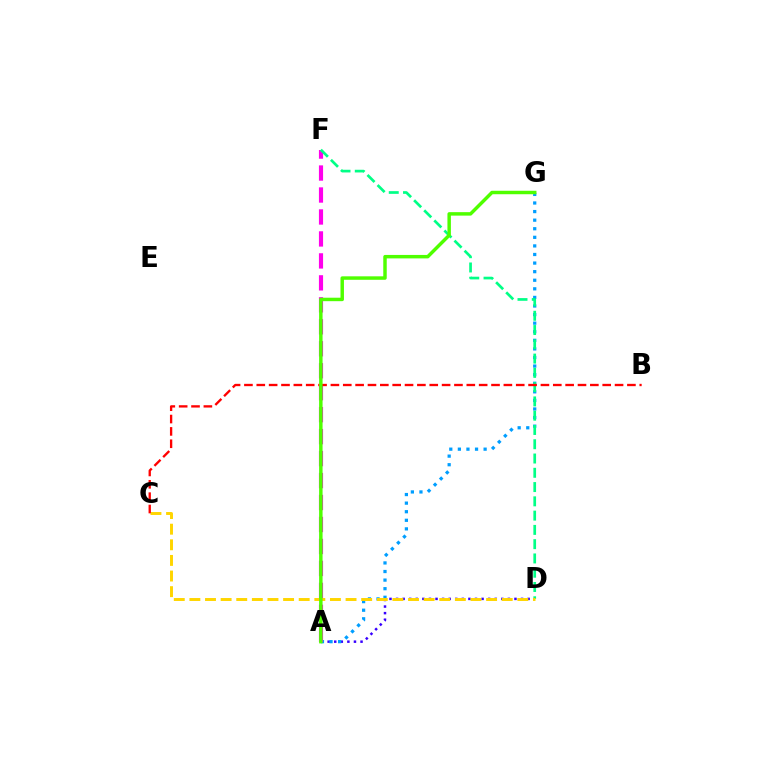{('A', 'D'): [{'color': '#3700ff', 'line_style': 'dotted', 'thickness': 1.79}], ('A', 'G'): [{'color': '#009eff', 'line_style': 'dotted', 'thickness': 2.33}, {'color': '#4fff00', 'line_style': 'solid', 'thickness': 2.49}], ('A', 'F'): [{'color': '#ff00ed', 'line_style': 'dashed', 'thickness': 2.98}], ('D', 'F'): [{'color': '#00ff86', 'line_style': 'dashed', 'thickness': 1.94}], ('C', 'D'): [{'color': '#ffd500', 'line_style': 'dashed', 'thickness': 2.12}], ('B', 'C'): [{'color': '#ff0000', 'line_style': 'dashed', 'thickness': 1.68}]}